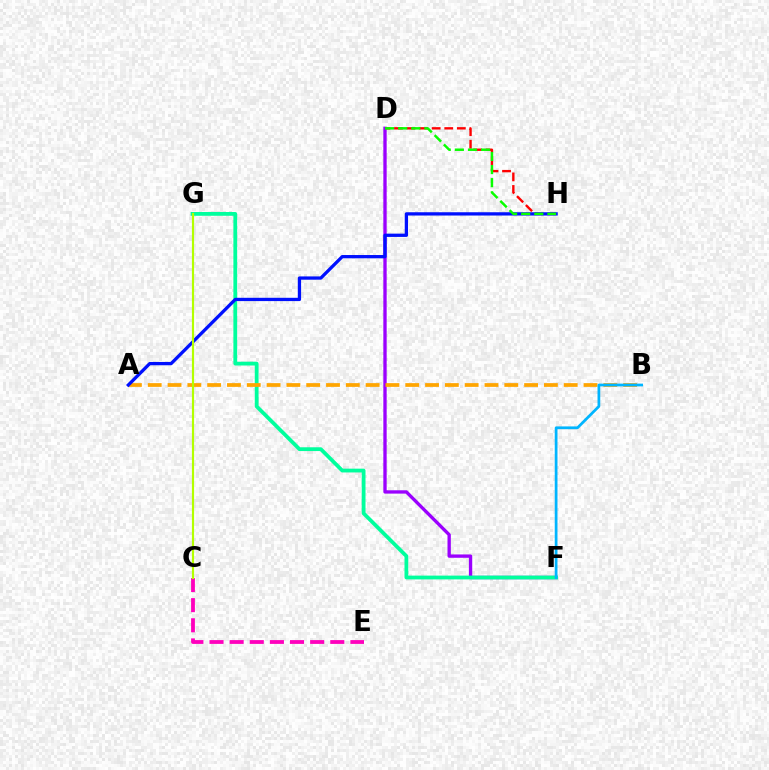{('D', 'H'): [{'color': '#ff0000', 'line_style': 'dashed', 'thickness': 1.71}, {'color': '#08ff00', 'line_style': 'dashed', 'thickness': 1.78}], ('D', 'F'): [{'color': '#9b00ff', 'line_style': 'solid', 'thickness': 2.4}], ('F', 'G'): [{'color': '#00ff9d', 'line_style': 'solid', 'thickness': 2.72}], ('A', 'B'): [{'color': '#ffa500', 'line_style': 'dashed', 'thickness': 2.69}], ('A', 'H'): [{'color': '#0010ff', 'line_style': 'solid', 'thickness': 2.37}], ('B', 'F'): [{'color': '#00b5ff', 'line_style': 'solid', 'thickness': 1.97}], ('C', 'E'): [{'color': '#ff00bd', 'line_style': 'dashed', 'thickness': 2.73}], ('C', 'G'): [{'color': '#b3ff00', 'line_style': 'solid', 'thickness': 1.56}]}